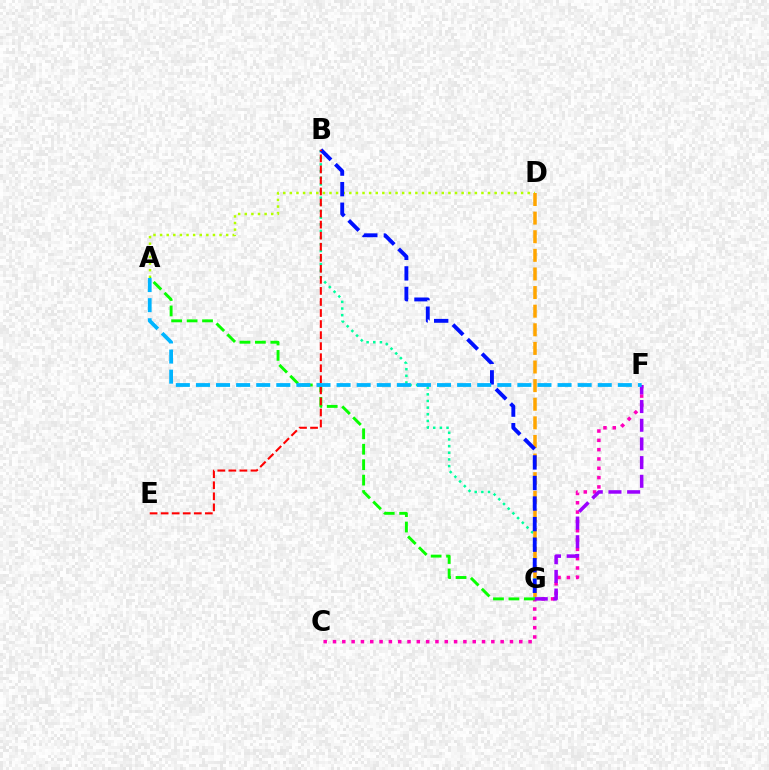{('C', 'F'): [{'color': '#ff00bd', 'line_style': 'dotted', 'thickness': 2.53}], ('A', 'D'): [{'color': '#b3ff00', 'line_style': 'dotted', 'thickness': 1.79}], ('B', 'G'): [{'color': '#00ff9d', 'line_style': 'dotted', 'thickness': 1.81}, {'color': '#0010ff', 'line_style': 'dashed', 'thickness': 2.79}], ('F', 'G'): [{'color': '#9b00ff', 'line_style': 'dashed', 'thickness': 2.54}], ('D', 'G'): [{'color': '#ffa500', 'line_style': 'dashed', 'thickness': 2.53}], ('A', 'G'): [{'color': '#08ff00', 'line_style': 'dashed', 'thickness': 2.1}], ('B', 'E'): [{'color': '#ff0000', 'line_style': 'dashed', 'thickness': 1.5}], ('A', 'F'): [{'color': '#00b5ff', 'line_style': 'dashed', 'thickness': 2.73}]}